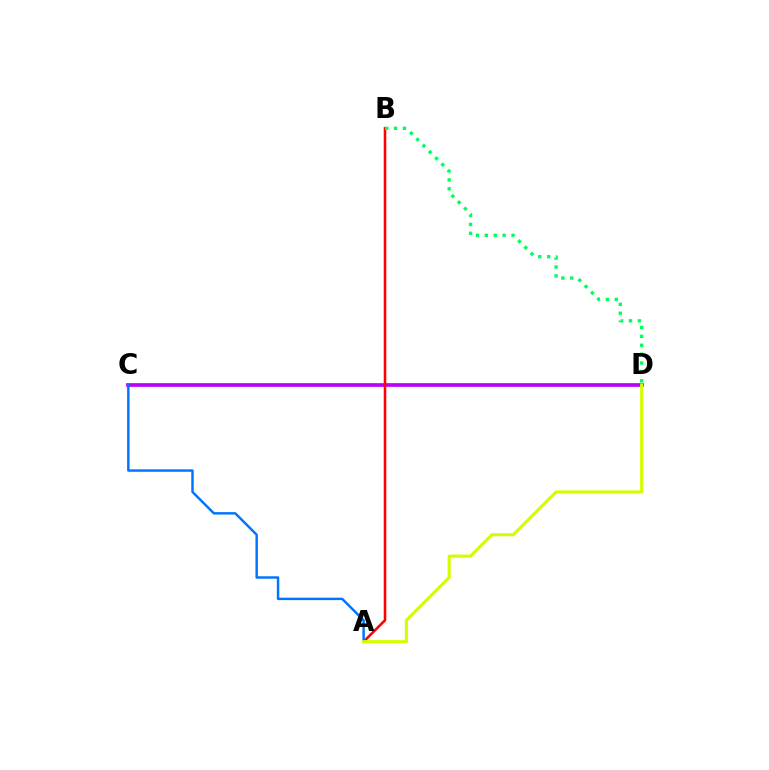{('C', 'D'): [{'color': '#b900ff', 'line_style': 'solid', 'thickness': 2.66}], ('A', 'B'): [{'color': '#ff0000', 'line_style': 'solid', 'thickness': 1.85}], ('A', 'C'): [{'color': '#0074ff', 'line_style': 'solid', 'thickness': 1.76}], ('B', 'D'): [{'color': '#00ff5c', 'line_style': 'dotted', 'thickness': 2.42}], ('A', 'D'): [{'color': '#d1ff00', 'line_style': 'solid', 'thickness': 2.23}]}